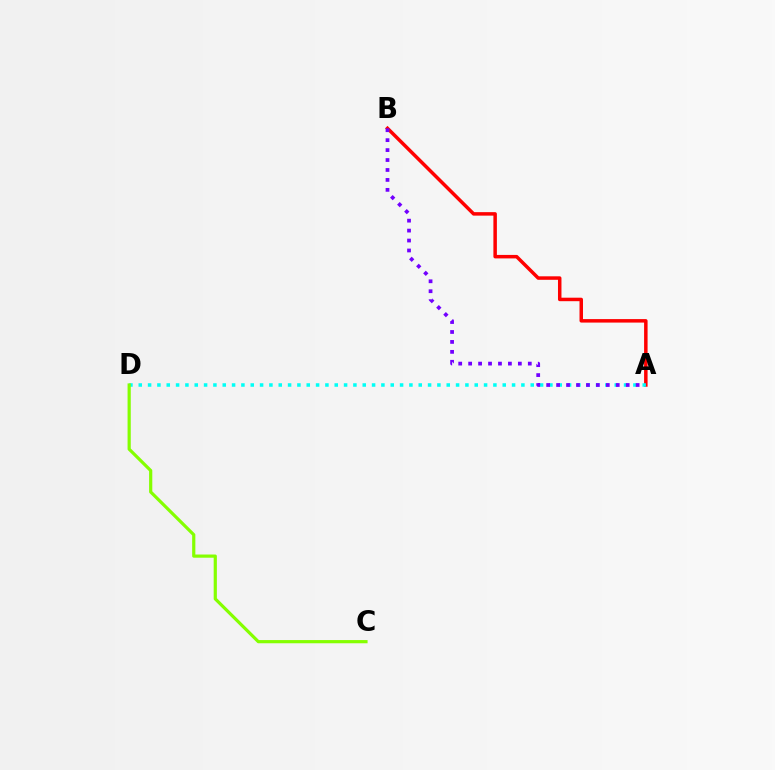{('A', 'B'): [{'color': '#ff0000', 'line_style': 'solid', 'thickness': 2.51}, {'color': '#7200ff', 'line_style': 'dotted', 'thickness': 2.7}], ('A', 'D'): [{'color': '#00fff6', 'line_style': 'dotted', 'thickness': 2.54}], ('C', 'D'): [{'color': '#84ff00', 'line_style': 'solid', 'thickness': 2.3}]}